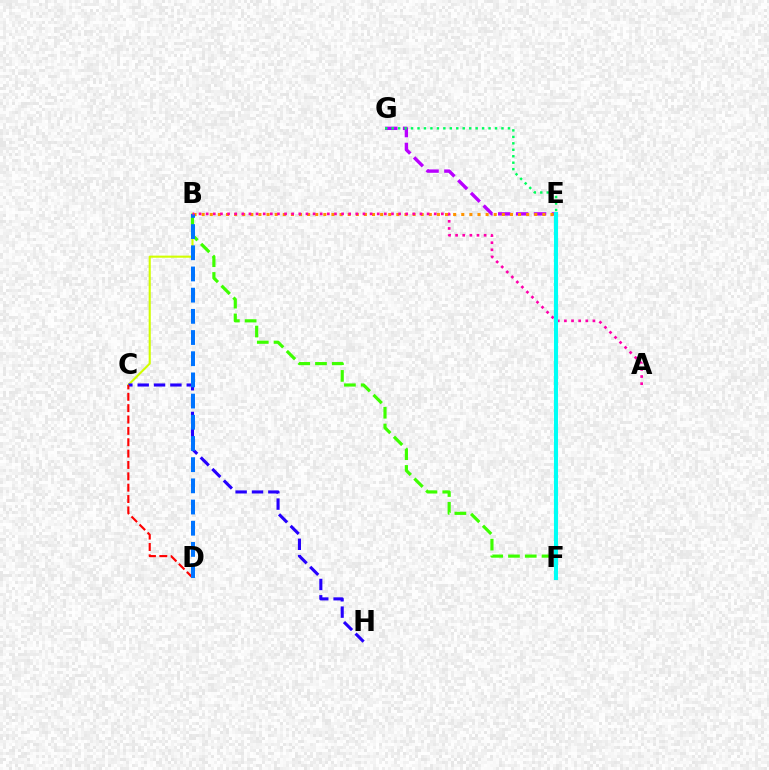{('B', 'C'): [{'color': '#d1ff00', 'line_style': 'solid', 'thickness': 1.52}], ('E', 'G'): [{'color': '#b900ff', 'line_style': 'dashed', 'thickness': 2.43}, {'color': '#00ff5c', 'line_style': 'dotted', 'thickness': 1.75}], ('C', 'H'): [{'color': '#2500ff', 'line_style': 'dashed', 'thickness': 2.22}], ('C', 'D'): [{'color': '#ff0000', 'line_style': 'dashed', 'thickness': 1.54}], ('B', 'E'): [{'color': '#ff9400', 'line_style': 'dotted', 'thickness': 2.2}], ('B', 'F'): [{'color': '#3dff00', 'line_style': 'dashed', 'thickness': 2.28}], ('B', 'D'): [{'color': '#0074ff', 'line_style': 'dashed', 'thickness': 2.88}], ('A', 'B'): [{'color': '#ff00ac', 'line_style': 'dotted', 'thickness': 1.94}], ('E', 'F'): [{'color': '#00fff6', 'line_style': 'solid', 'thickness': 2.95}]}